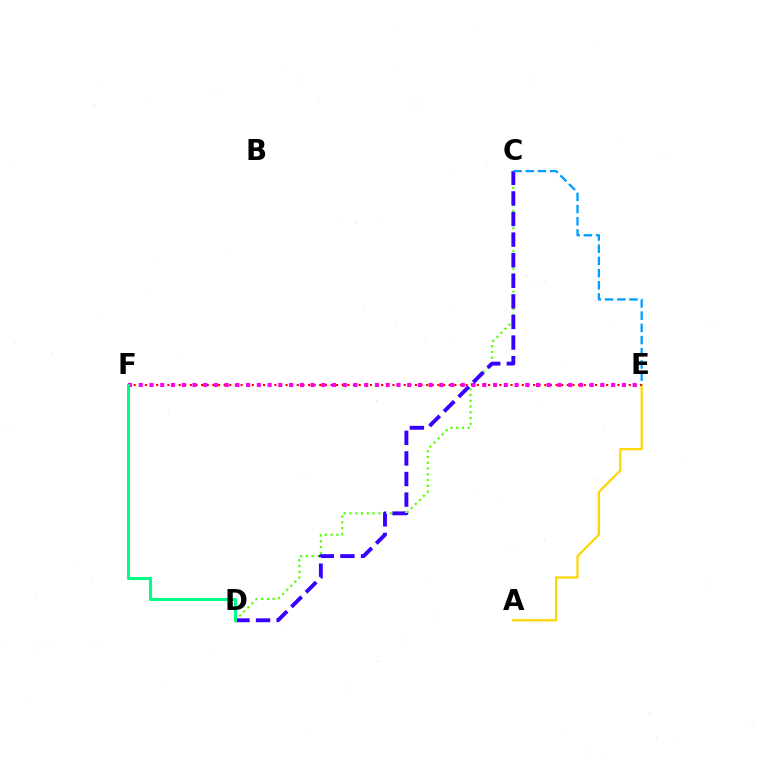{('C', 'D'): [{'color': '#4fff00', 'line_style': 'dotted', 'thickness': 1.57}, {'color': '#3700ff', 'line_style': 'dashed', 'thickness': 2.8}], ('A', 'E'): [{'color': '#ffd500', 'line_style': 'solid', 'thickness': 1.59}], ('E', 'F'): [{'color': '#ff0000', 'line_style': 'dotted', 'thickness': 1.53}, {'color': '#ff00ed', 'line_style': 'dotted', 'thickness': 2.92}], ('D', 'F'): [{'color': '#00ff86', 'line_style': 'solid', 'thickness': 2.19}], ('C', 'E'): [{'color': '#009eff', 'line_style': 'dashed', 'thickness': 1.66}]}